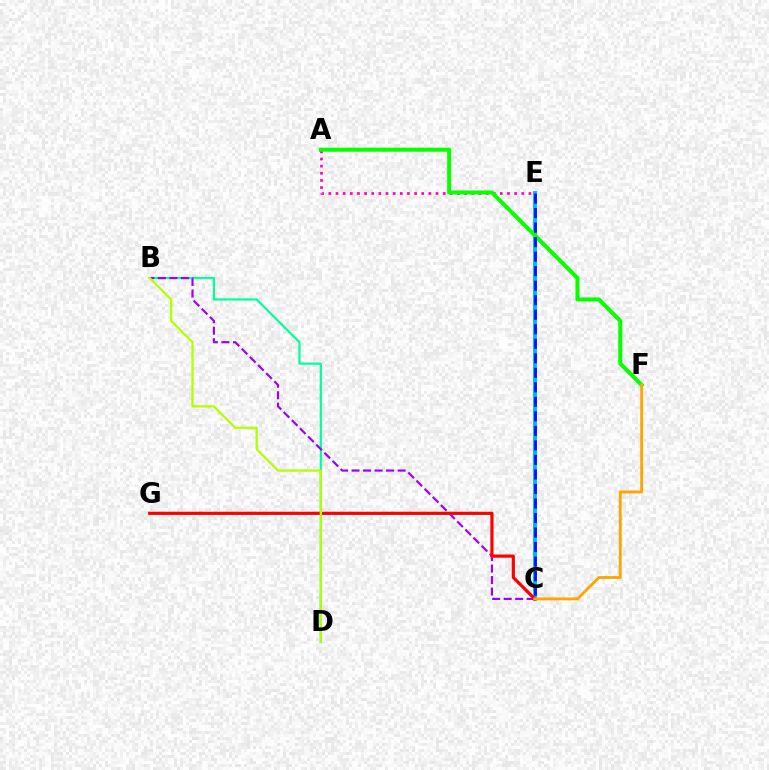{('C', 'E'): [{'color': '#00b5ff', 'line_style': 'solid', 'thickness': 2.81}, {'color': '#0010ff', 'line_style': 'dashed', 'thickness': 1.97}], ('B', 'D'): [{'color': '#00ff9d', 'line_style': 'solid', 'thickness': 1.57}, {'color': '#b3ff00', 'line_style': 'solid', 'thickness': 1.6}], ('B', 'C'): [{'color': '#9b00ff', 'line_style': 'dashed', 'thickness': 1.56}], ('A', 'E'): [{'color': '#ff00bd', 'line_style': 'dotted', 'thickness': 1.94}], ('A', 'F'): [{'color': '#08ff00', 'line_style': 'solid', 'thickness': 2.88}], ('C', 'G'): [{'color': '#ff0000', 'line_style': 'solid', 'thickness': 2.3}], ('C', 'F'): [{'color': '#ffa500', 'line_style': 'solid', 'thickness': 2.06}]}